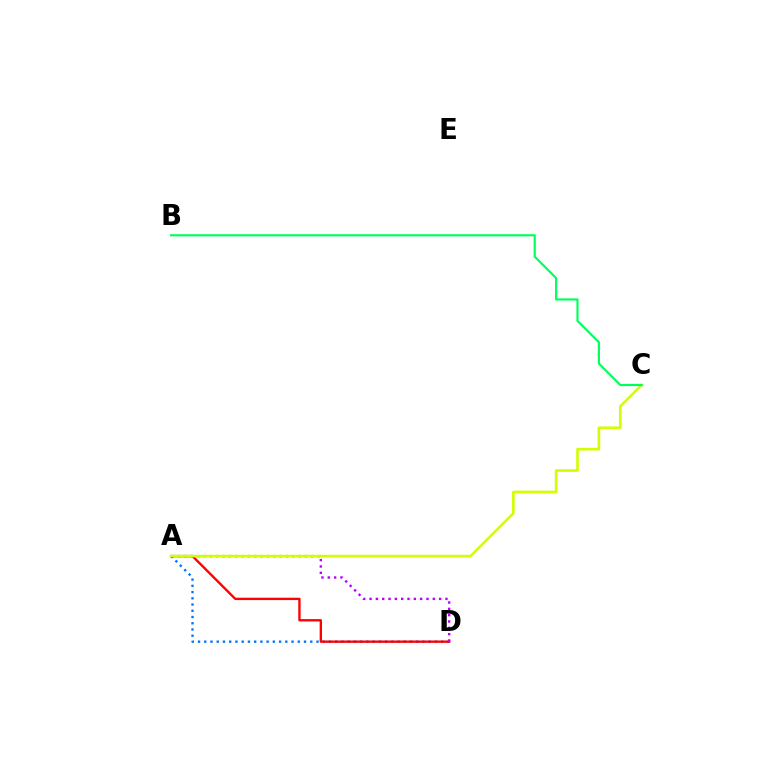{('A', 'D'): [{'color': '#0074ff', 'line_style': 'dotted', 'thickness': 1.69}, {'color': '#ff0000', 'line_style': 'solid', 'thickness': 1.7}, {'color': '#b900ff', 'line_style': 'dotted', 'thickness': 1.72}], ('A', 'C'): [{'color': '#d1ff00', 'line_style': 'solid', 'thickness': 1.89}], ('B', 'C'): [{'color': '#00ff5c', 'line_style': 'solid', 'thickness': 1.56}]}